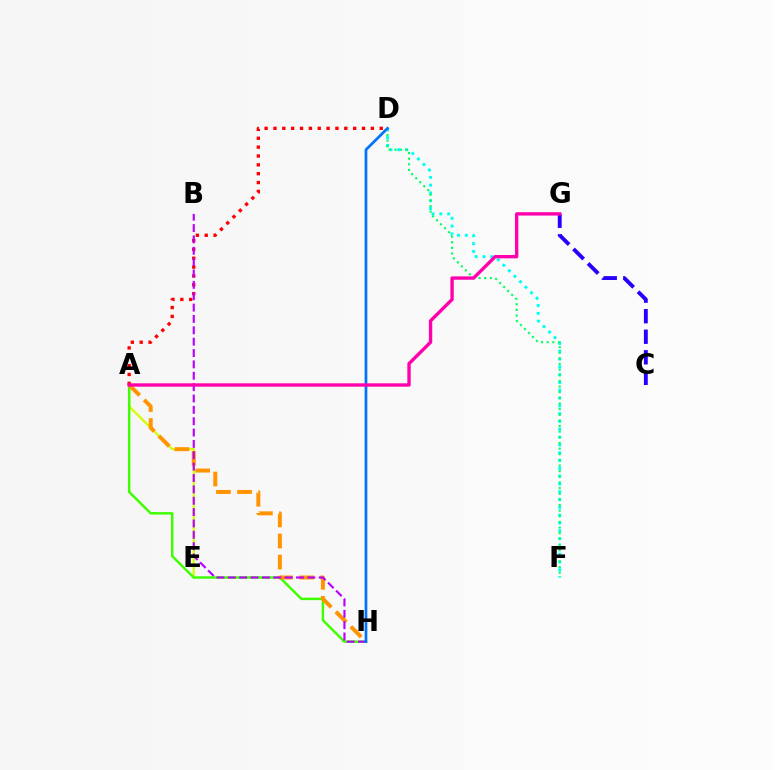{('A', 'E'): [{'color': '#d1ff00', 'line_style': 'solid', 'thickness': 1.62}], ('A', 'D'): [{'color': '#ff0000', 'line_style': 'dotted', 'thickness': 2.41}], ('D', 'F'): [{'color': '#00fff6', 'line_style': 'dotted', 'thickness': 2.12}, {'color': '#00ff5c', 'line_style': 'dotted', 'thickness': 1.53}], ('A', 'H'): [{'color': '#3dff00', 'line_style': 'solid', 'thickness': 1.77}, {'color': '#ff9400', 'line_style': 'dashed', 'thickness': 2.87}], ('B', 'H'): [{'color': '#b900ff', 'line_style': 'dashed', 'thickness': 1.54}], ('C', 'G'): [{'color': '#2500ff', 'line_style': 'dashed', 'thickness': 2.79}], ('D', 'H'): [{'color': '#0074ff', 'line_style': 'solid', 'thickness': 1.97}], ('A', 'G'): [{'color': '#ff00ac', 'line_style': 'solid', 'thickness': 2.42}]}